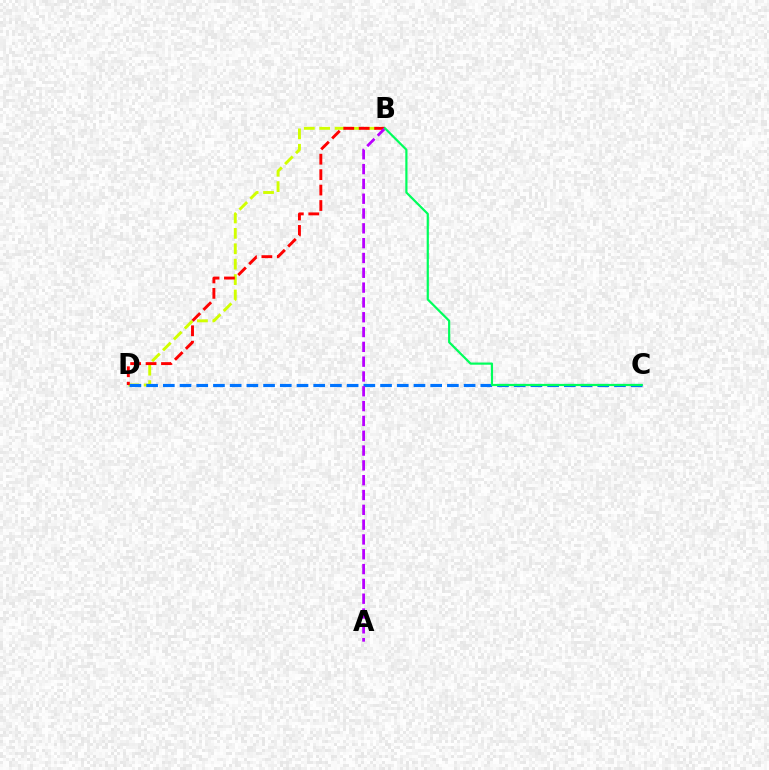{('B', 'D'): [{'color': '#d1ff00', 'line_style': 'dashed', 'thickness': 2.09}, {'color': '#ff0000', 'line_style': 'dashed', 'thickness': 2.1}], ('C', 'D'): [{'color': '#0074ff', 'line_style': 'dashed', 'thickness': 2.27}], ('A', 'B'): [{'color': '#b900ff', 'line_style': 'dashed', 'thickness': 2.01}], ('B', 'C'): [{'color': '#00ff5c', 'line_style': 'solid', 'thickness': 1.58}]}